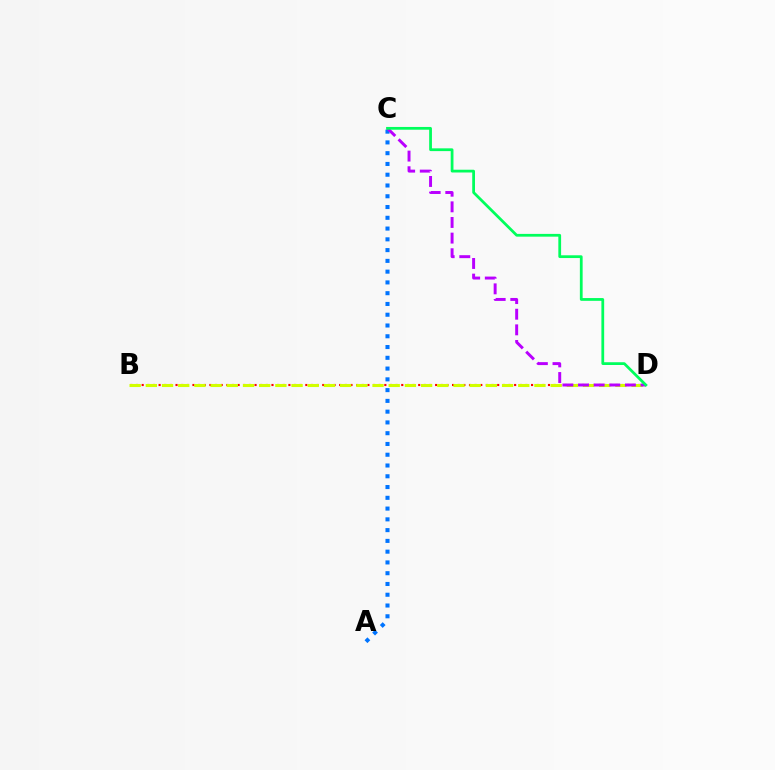{('B', 'D'): [{'color': '#ff0000', 'line_style': 'dotted', 'thickness': 1.53}, {'color': '#d1ff00', 'line_style': 'dashed', 'thickness': 2.2}], ('A', 'C'): [{'color': '#0074ff', 'line_style': 'dotted', 'thickness': 2.93}], ('C', 'D'): [{'color': '#b900ff', 'line_style': 'dashed', 'thickness': 2.12}, {'color': '#00ff5c', 'line_style': 'solid', 'thickness': 1.99}]}